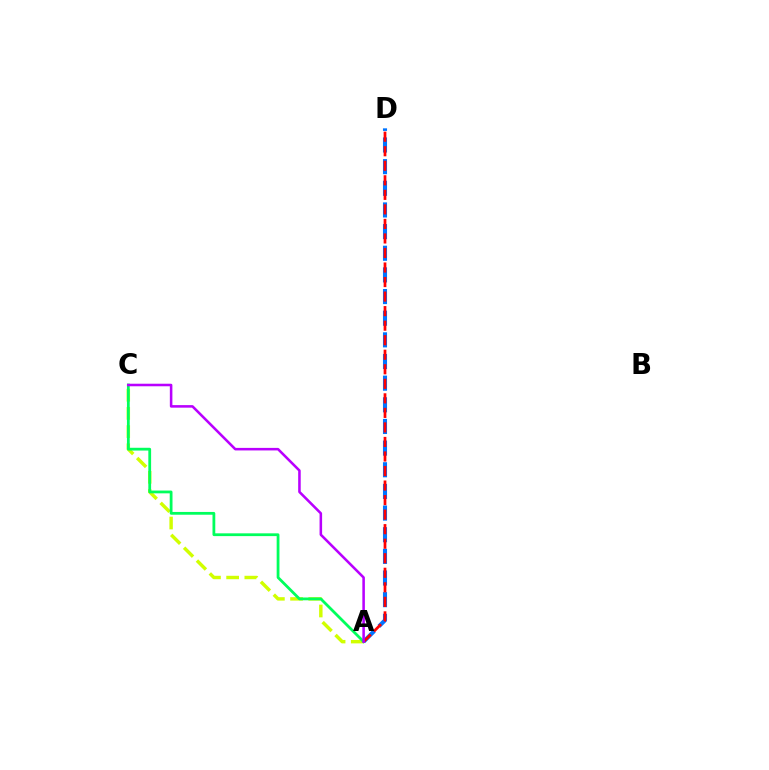{('A', 'D'): [{'color': '#0074ff', 'line_style': 'dashed', 'thickness': 2.94}, {'color': '#ff0000', 'line_style': 'dashed', 'thickness': 1.97}], ('A', 'C'): [{'color': '#d1ff00', 'line_style': 'dashed', 'thickness': 2.47}, {'color': '#00ff5c', 'line_style': 'solid', 'thickness': 2.0}, {'color': '#b900ff', 'line_style': 'solid', 'thickness': 1.84}]}